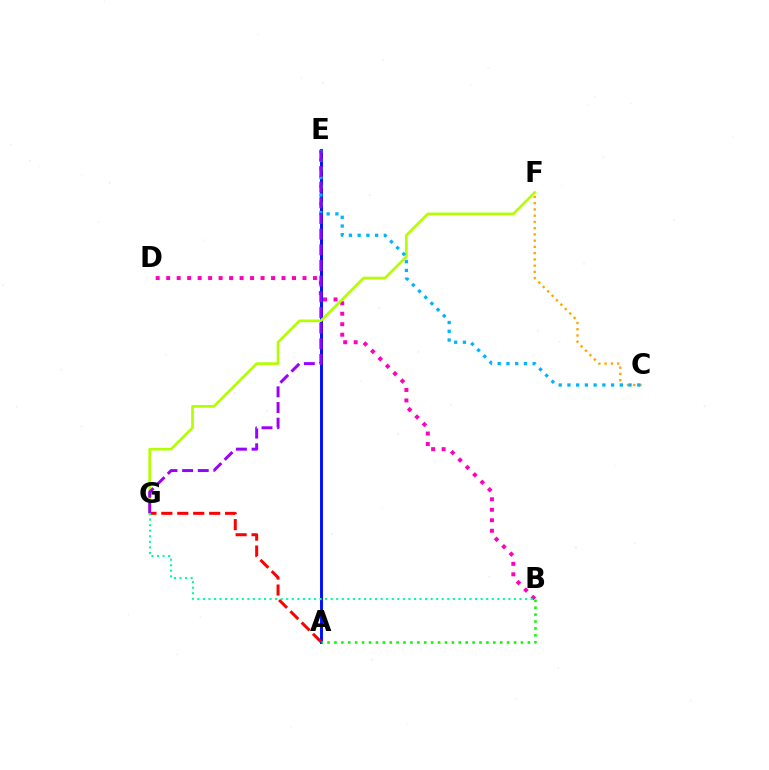{('B', 'D'): [{'color': '#ff00bd', 'line_style': 'dotted', 'thickness': 2.85}], ('A', 'E'): [{'color': '#0010ff', 'line_style': 'solid', 'thickness': 2.12}], ('C', 'F'): [{'color': '#ffa500', 'line_style': 'dotted', 'thickness': 1.7}], ('A', 'G'): [{'color': '#ff0000', 'line_style': 'dashed', 'thickness': 2.17}], ('F', 'G'): [{'color': '#b3ff00', 'line_style': 'solid', 'thickness': 1.92}], ('C', 'E'): [{'color': '#00b5ff', 'line_style': 'dotted', 'thickness': 2.37}], ('E', 'G'): [{'color': '#9b00ff', 'line_style': 'dashed', 'thickness': 2.13}], ('B', 'G'): [{'color': '#00ff9d', 'line_style': 'dotted', 'thickness': 1.51}], ('A', 'B'): [{'color': '#08ff00', 'line_style': 'dotted', 'thickness': 1.88}]}